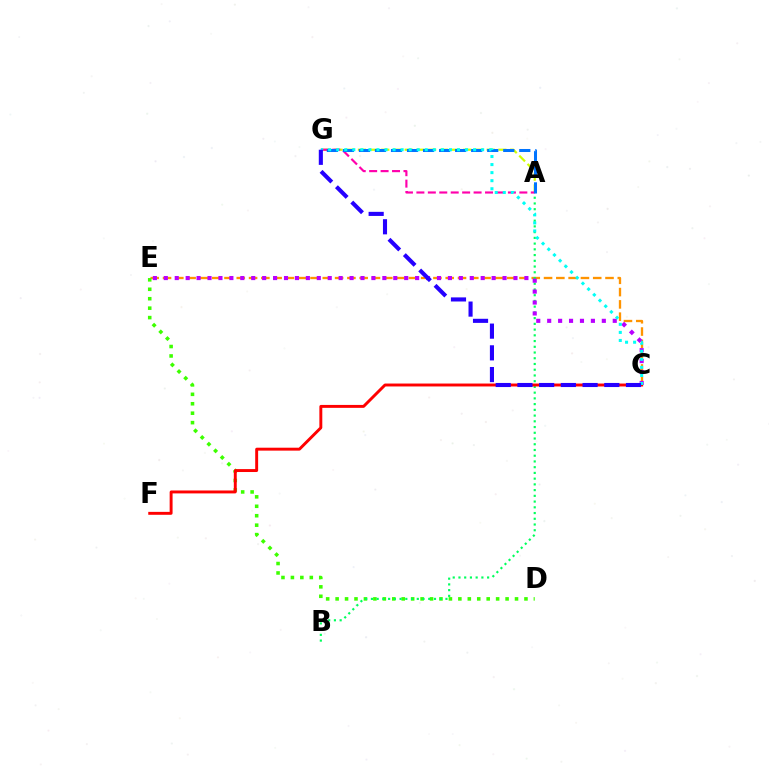{('C', 'E'): [{'color': '#ff9400', 'line_style': 'dashed', 'thickness': 1.67}, {'color': '#b900ff', 'line_style': 'dotted', 'thickness': 2.97}], ('A', 'G'): [{'color': '#d1ff00', 'line_style': 'dashed', 'thickness': 1.59}, {'color': '#ff00ac', 'line_style': 'dashed', 'thickness': 1.55}, {'color': '#0074ff', 'line_style': 'dashed', 'thickness': 2.18}], ('D', 'E'): [{'color': '#3dff00', 'line_style': 'dotted', 'thickness': 2.57}], ('A', 'B'): [{'color': '#00ff5c', 'line_style': 'dotted', 'thickness': 1.56}], ('C', 'F'): [{'color': '#ff0000', 'line_style': 'solid', 'thickness': 2.11}], ('C', 'G'): [{'color': '#00fff6', 'line_style': 'dotted', 'thickness': 2.19}, {'color': '#2500ff', 'line_style': 'dashed', 'thickness': 2.95}]}